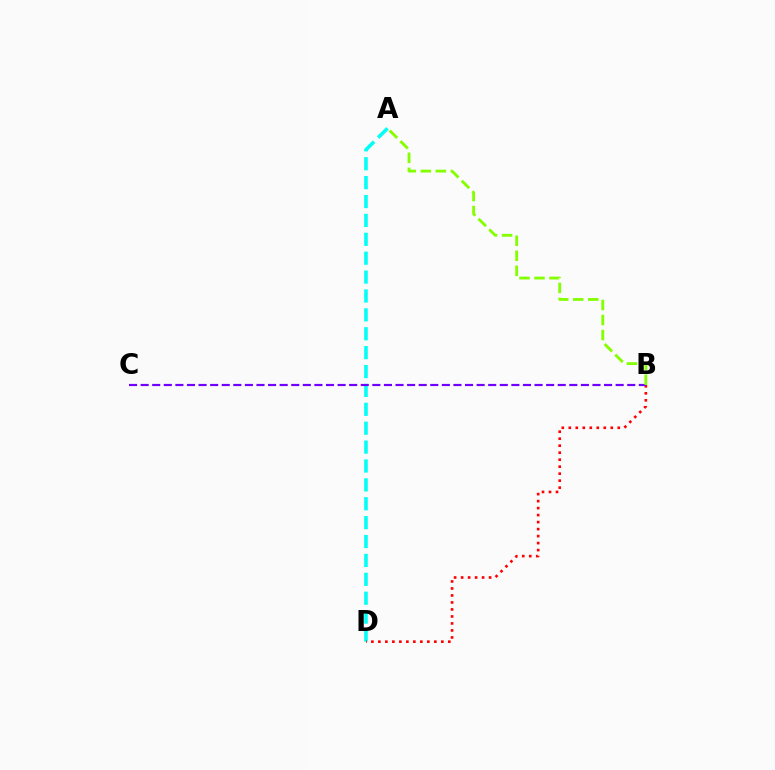{('A', 'D'): [{'color': '#00fff6', 'line_style': 'dashed', 'thickness': 2.57}], ('B', 'D'): [{'color': '#ff0000', 'line_style': 'dotted', 'thickness': 1.9}], ('B', 'C'): [{'color': '#7200ff', 'line_style': 'dashed', 'thickness': 1.57}], ('A', 'B'): [{'color': '#84ff00', 'line_style': 'dashed', 'thickness': 2.04}]}